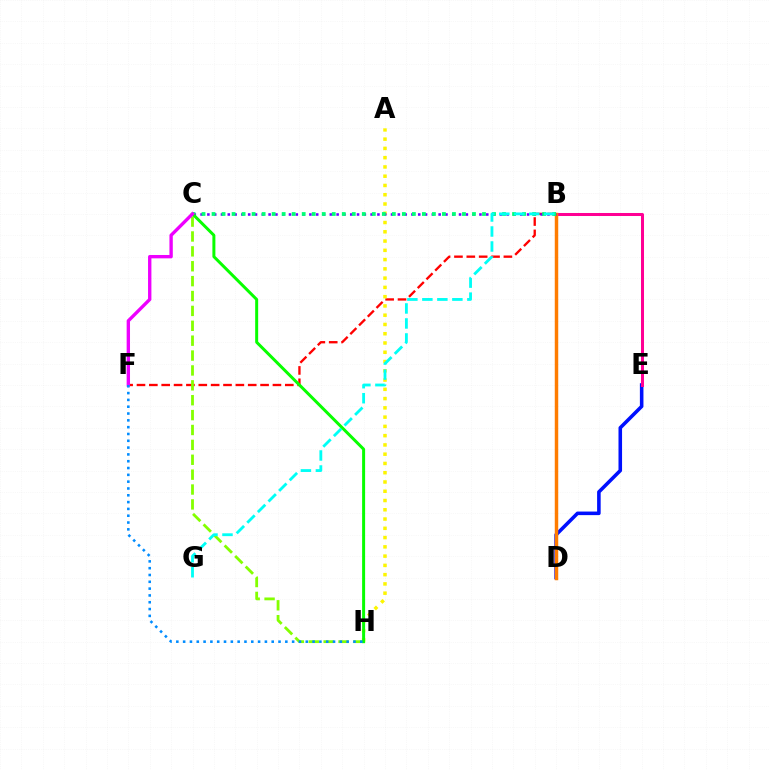{('D', 'E'): [{'color': '#0010ff', 'line_style': 'solid', 'thickness': 2.57}], ('B', 'E'): [{'color': '#ff0094', 'line_style': 'solid', 'thickness': 2.17}], ('B', 'F'): [{'color': '#ff0000', 'line_style': 'dashed', 'thickness': 1.68}], ('A', 'H'): [{'color': '#fcf500', 'line_style': 'dotted', 'thickness': 2.52}], ('B', 'D'): [{'color': '#ff7c00', 'line_style': 'solid', 'thickness': 2.49}], ('B', 'C'): [{'color': '#7200ff', 'line_style': 'dotted', 'thickness': 1.85}, {'color': '#00ff74', 'line_style': 'dotted', 'thickness': 2.72}], ('C', 'H'): [{'color': '#84ff00', 'line_style': 'dashed', 'thickness': 2.02}, {'color': '#08ff00', 'line_style': 'solid', 'thickness': 2.15}], ('B', 'G'): [{'color': '#00fff6', 'line_style': 'dashed', 'thickness': 2.04}], ('C', 'F'): [{'color': '#ee00ff', 'line_style': 'solid', 'thickness': 2.42}], ('F', 'H'): [{'color': '#008cff', 'line_style': 'dotted', 'thickness': 1.85}]}